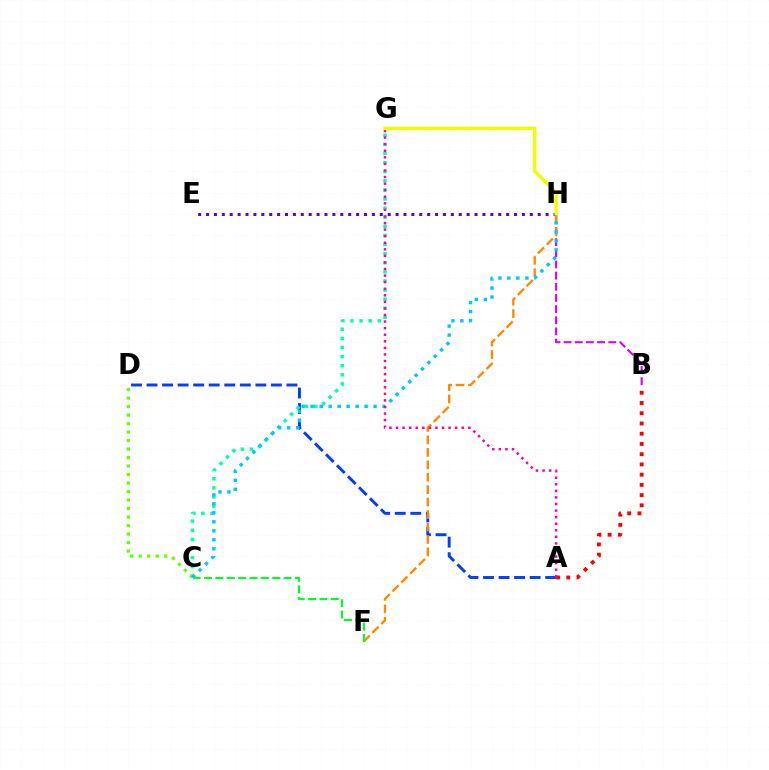{('B', 'H'): [{'color': '#d600ff', 'line_style': 'dashed', 'thickness': 1.52}], ('A', 'D'): [{'color': '#003fff', 'line_style': 'dashed', 'thickness': 2.11}], ('F', 'H'): [{'color': '#ff8800', 'line_style': 'dashed', 'thickness': 1.69}], ('C', 'G'): [{'color': '#00ffaf', 'line_style': 'dotted', 'thickness': 2.47}], ('A', 'B'): [{'color': '#ff0000', 'line_style': 'dotted', 'thickness': 2.78}], ('C', 'D'): [{'color': '#66ff00', 'line_style': 'dotted', 'thickness': 2.31}], ('C', 'F'): [{'color': '#00ff27', 'line_style': 'dashed', 'thickness': 1.54}], ('C', 'H'): [{'color': '#00c7ff', 'line_style': 'dotted', 'thickness': 2.44}], ('A', 'G'): [{'color': '#ff00a0', 'line_style': 'dotted', 'thickness': 1.78}], ('E', 'H'): [{'color': '#4f00ff', 'line_style': 'dotted', 'thickness': 2.15}], ('G', 'H'): [{'color': '#eeff00', 'line_style': 'solid', 'thickness': 2.51}]}